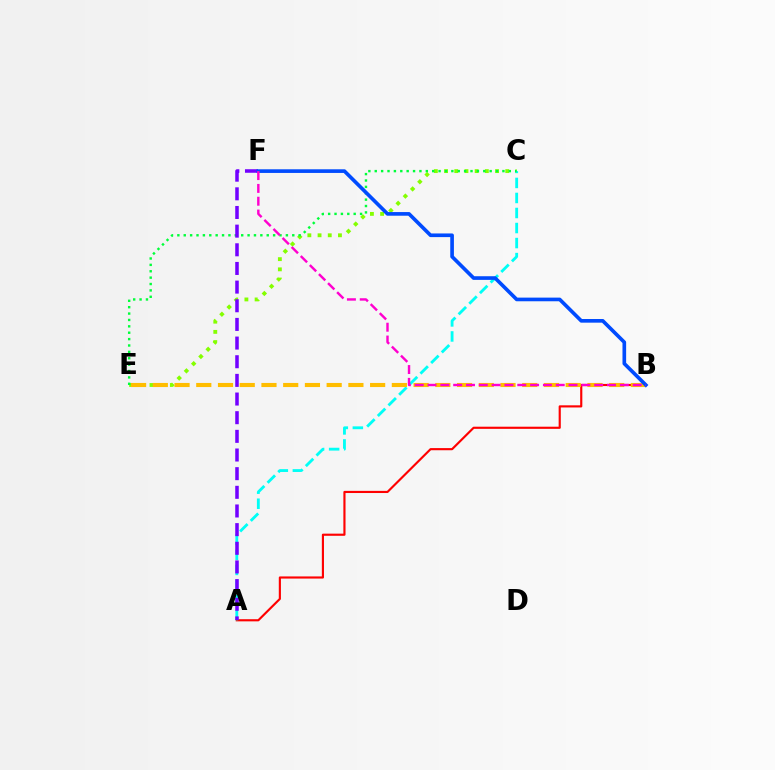{('C', 'E'): [{'color': '#84ff00', 'line_style': 'dotted', 'thickness': 2.77}, {'color': '#00ff39', 'line_style': 'dotted', 'thickness': 1.73}], ('A', 'B'): [{'color': '#ff0000', 'line_style': 'solid', 'thickness': 1.55}], ('A', 'C'): [{'color': '#00fff6', 'line_style': 'dashed', 'thickness': 2.04}], ('B', 'E'): [{'color': '#ffbd00', 'line_style': 'dashed', 'thickness': 2.95}], ('A', 'F'): [{'color': '#7200ff', 'line_style': 'dashed', 'thickness': 2.53}], ('B', 'F'): [{'color': '#004bff', 'line_style': 'solid', 'thickness': 2.63}, {'color': '#ff00cf', 'line_style': 'dashed', 'thickness': 1.74}]}